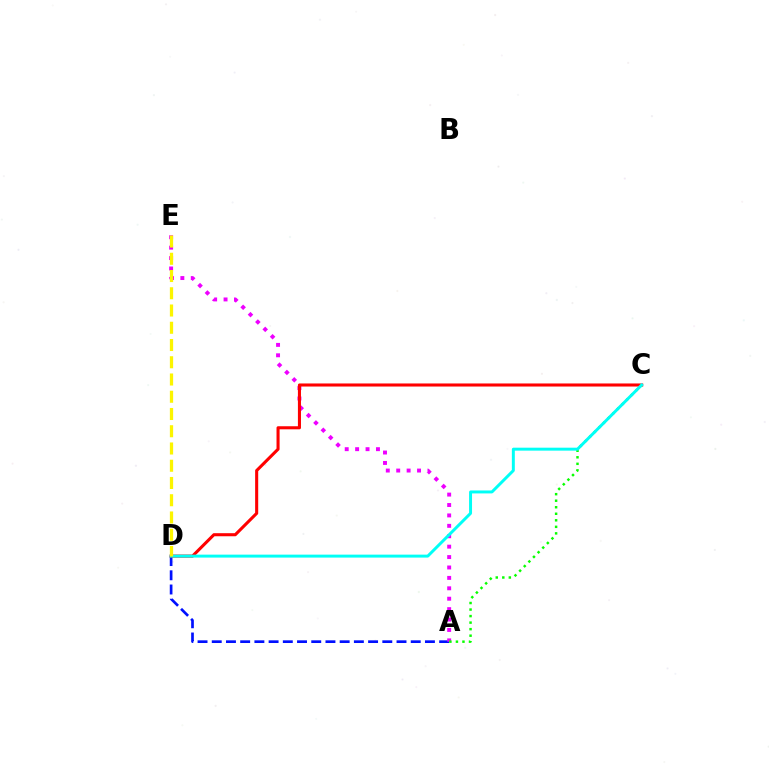{('A', 'D'): [{'color': '#0010ff', 'line_style': 'dashed', 'thickness': 1.93}], ('A', 'E'): [{'color': '#ee00ff', 'line_style': 'dotted', 'thickness': 2.83}], ('C', 'D'): [{'color': '#ff0000', 'line_style': 'solid', 'thickness': 2.21}, {'color': '#00fff6', 'line_style': 'solid', 'thickness': 2.13}], ('A', 'C'): [{'color': '#08ff00', 'line_style': 'dotted', 'thickness': 1.78}], ('D', 'E'): [{'color': '#fcf500', 'line_style': 'dashed', 'thickness': 2.34}]}